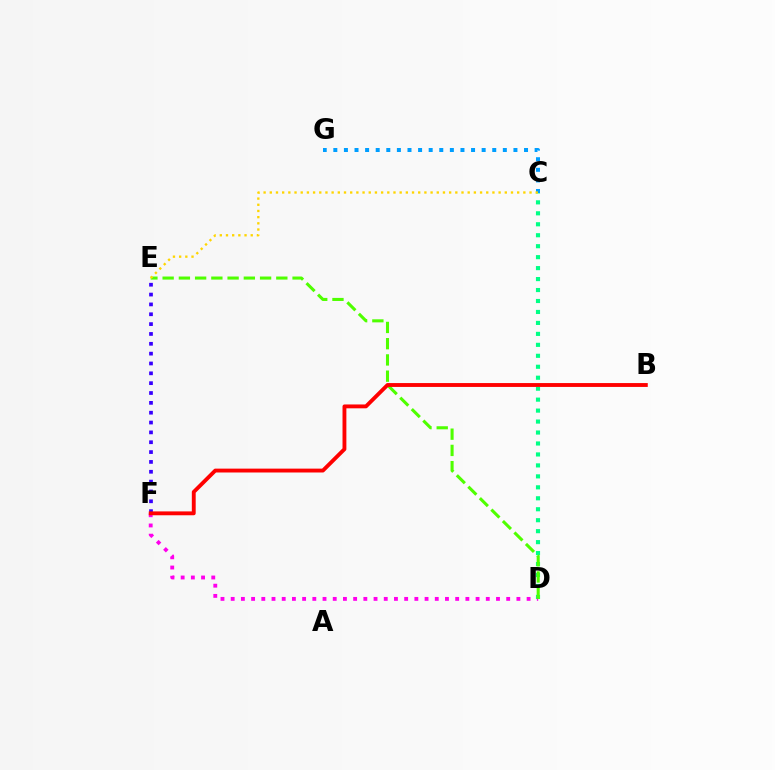{('C', 'D'): [{'color': '#00ff86', 'line_style': 'dotted', 'thickness': 2.98}], ('C', 'G'): [{'color': '#009eff', 'line_style': 'dotted', 'thickness': 2.88}], ('D', 'F'): [{'color': '#ff00ed', 'line_style': 'dotted', 'thickness': 2.77}], ('D', 'E'): [{'color': '#4fff00', 'line_style': 'dashed', 'thickness': 2.21}], ('E', 'F'): [{'color': '#3700ff', 'line_style': 'dotted', 'thickness': 2.67}], ('C', 'E'): [{'color': '#ffd500', 'line_style': 'dotted', 'thickness': 1.68}], ('B', 'F'): [{'color': '#ff0000', 'line_style': 'solid', 'thickness': 2.78}]}